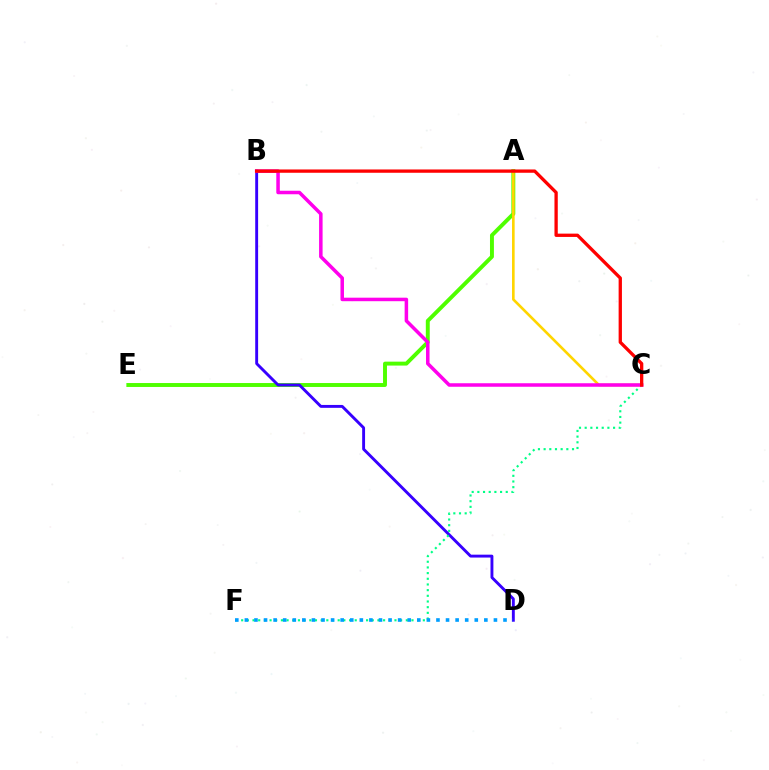{('A', 'E'): [{'color': '#4fff00', 'line_style': 'solid', 'thickness': 2.83}], ('B', 'D'): [{'color': '#3700ff', 'line_style': 'solid', 'thickness': 2.08}], ('C', 'F'): [{'color': '#00ff86', 'line_style': 'dotted', 'thickness': 1.54}], ('A', 'C'): [{'color': '#ffd500', 'line_style': 'solid', 'thickness': 1.89}], ('B', 'C'): [{'color': '#ff00ed', 'line_style': 'solid', 'thickness': 2.53}, {'color': '#ff0000', 'line_style': 'solid', 'thickness': 2.38}], ('D', 'F'): [{'color': '#009eff', 'line_style': 'dotted', 'thickness': 2.6}]}